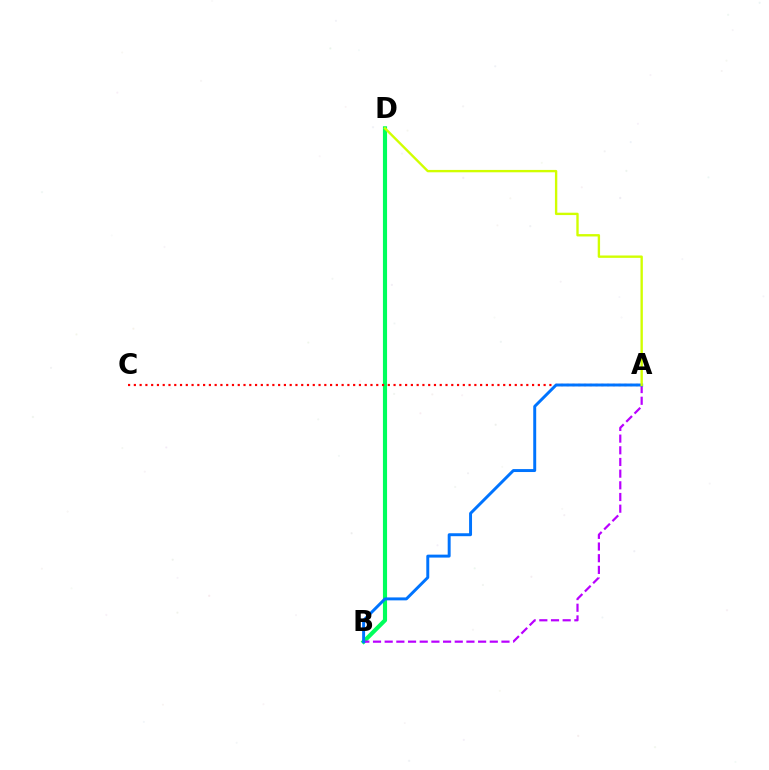{('B', 'D'): [{'color': '#00ff5c', 'line_style': 'solid', 'thickness': 2.98}], ('A', 'C'): [{'color': '#ff0000', 'line_style': 'dotted', 'thickness': 1.57}], ('A', 'B'): [{'color': '#b900ff', 'line_style': 'dashed', 'thickness': 1.59}, {'color': '#0074ff', 'line_style': 'solid', 'thickness': 2.12}], ('A', 'D'): [{'color': '#d1ff00', 'line_style': 'solid', 'thickness': 1.71}]}